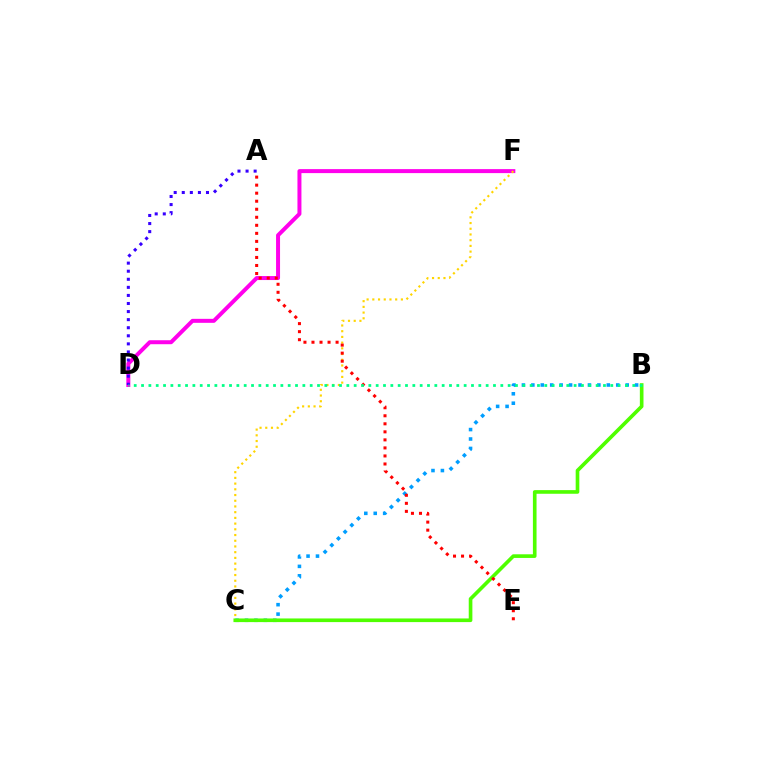{('B', 'C'): [{'color': '#009eff', 'line_style': 'dotted', 'thickness': 2.56}, {'color': '#4fff00', 'line_style': 'solid', 'thickness': 2.63}], ('D', 'F'): [{'color': '#ff00ed', 'line_style': 'solid', 'thickness': 2.87}], ('C', 'F'): [{'color': '#ffd500', 'line_style': 'dotted', 'thickness': 1.55}], ('A', 'D'): [{'color': '#3700ff', 'line_style': 'dotted', 'thickness': 2.19}], ('A', 'E'): [{'color': '#ff0000', 'line_style': 'dotted', 'thickness': 2.18}], ('B', 'D'): [{'color': '#00ff86', 'line_style': 'dotted', 'thickness': 1.99}]}